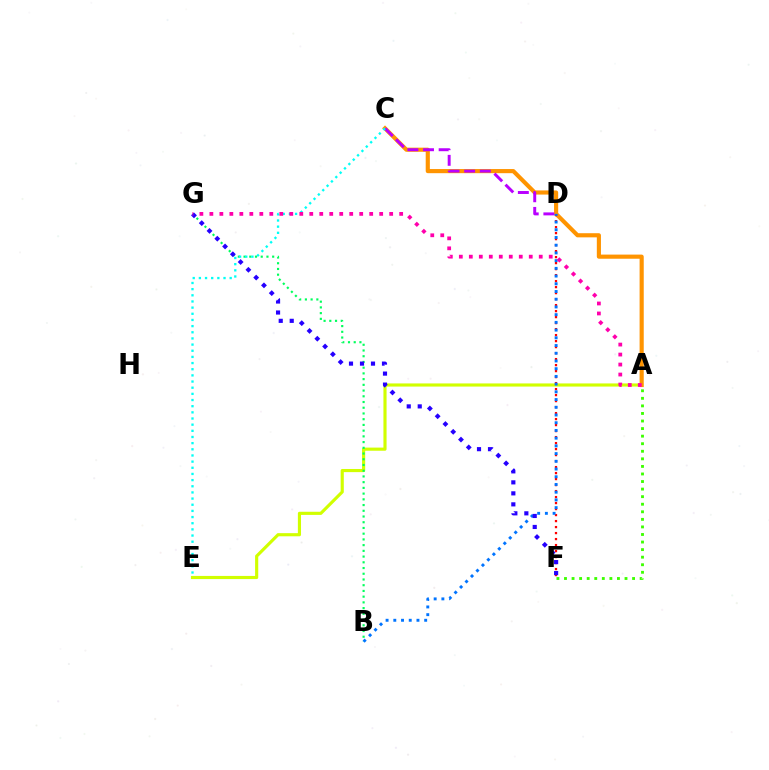{('A', 'E'): [{'color': '#d1ff00', 'line_style': 'solid', 'thickness': 2.26}], ('A', 'C'): [{'color': '#ff9400', 'line_style': 'solid', 'thickness': 2.98}], ('B', 'G'): [{'color': '#00ff5c', 'line_style': 'dotted', 'thickness': 1.56}], ('C', 'D'): [{'color': '#b900ff', 'line_style': 'dashed', 'thickness': 2.12}], ('A', 'F'): [{'color': '#3dff00', 'line_style': 'dotted', 'thickness': 2.06}], ('D', 'F'): [{'color': '#ff0000', 'line_style': 'dotted', 'thickness': 1.63}], ('B', 'D'): [{'color': '#0074ff', 'line_style': 'dotted', 'thickness': 2.1}], ('F', 'G'): [{'color': '#2500ff', 'line_style': 'dotted', 'thickness': 2.99}], ('C', 'E'): [{'color': '#00fff6', 'line_style': 'dotted', 'thickness': 1.67}], ('A', 'G'): [{'color': '#ff00ac', 'line_style': 'dotted', 'thickness': 2.71}]}